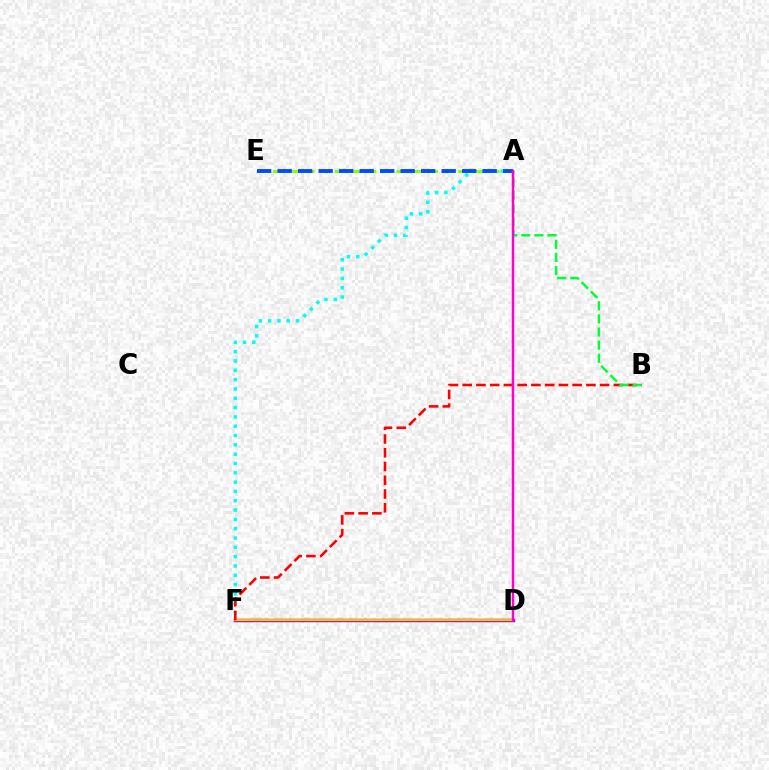{('A', 'E'): [{'color': '#84ff00', 'line_style': 'dashed', 'thickness': 2.1}, {'color': '#004bff', 'line_style': 'dashed', 'thickness': 2.79}], ('D', 'F'): [{'color': '#7200ff', 'line_style': 'solid', 'thickness': 2.48}, {'color': '#ffbd00', 'line_style': 'solid', 'thickness': 1.78}], ('A', 'F'): [{'color': '#00fff6', 'line_style': 'dotted', 'thickness': 2.53}], ('B', 'F'): [{'color': '#ff0000', 'line_style': 'dashed', 'thickness': 1.87}], ('A', 'B'): [{'color': '#00ff39', 'line_style': 'dashed', 'thickness': 1.78}], ('A', 'D'): [{'color': '#ff00cf', 'line_style': 'solid', 'thickness': 1.78}]}